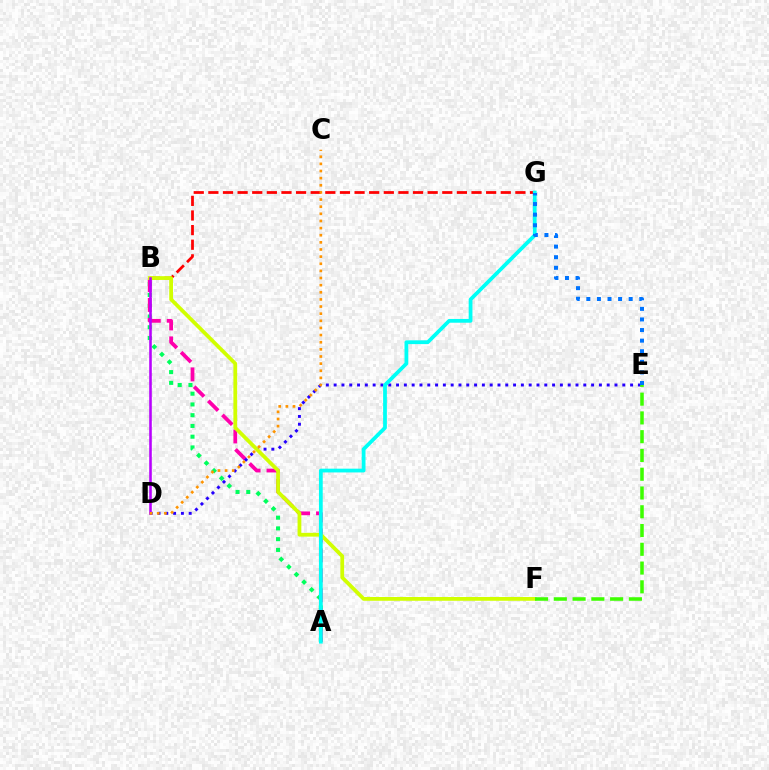{('B', 'G'): [{'color': '#ff0000', 'line_style': 'dashed', 'thickness': 1.99}], ('A', 'B'): [{'color': '#00ff5c', 'line_style': 'dotted', 'thickness': 2.92}, {'color': '#ff00ac', 'line_style': 'dashed', 'thickness': 2.71}], ('D', 'E'): [{'color': '#2500ff', 'line_style': 'dotted', 'thickness': 2.12}], ('B', 'F'): [{'color': '#d1ff00', 'line_style': 'solid', 'thickness': 2.72}], ('A', 'G'): [{'color': '#00fff6', 'line_style': 'solid', 'thickness': 2.71}], ('B', 'D'): [{'color': '#b900ff', 'line_style': 'solid', 'thickness': 1.85}], ('E', 'G'): [{'color': '#0074ff', 'line_style': 'dotted', 'thickness': 2.88}], ('E', 'F'): [{'color': '#3dff00', 'line_style': 'dashed', 'thickness': 2.55}], ('C', 'D'): [{'color': '#ff9400', 'line_style': 'dotted', 'thickness': 1.94}]}